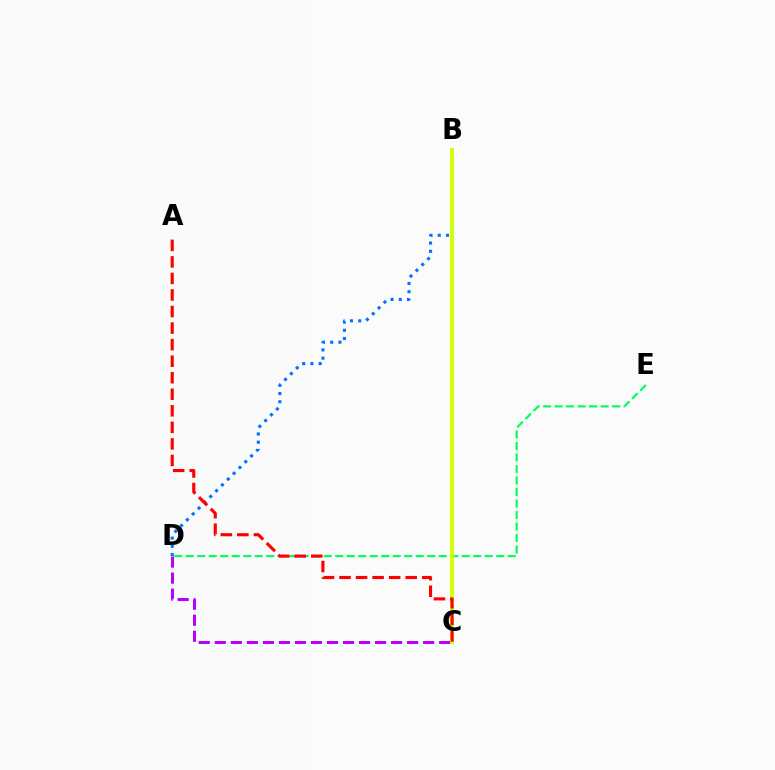{('C', 'D'): [{'color': '#b900ff', 'line_style': 'dashed', 'thickness': 2.18}], ('D', 'E'): [{'color': '#00ff5c', 'line_style': 'dashed', 'thickness': 1.56}], ('B', 'D'): [{'color': '#0074ff', 'line_style': 'dotted', 'thickness': 2.24}], ('B', 'C'): [{'color': '#d1ff00', 'line_style': 'solid', 'thickness': 2.79}], ('A', 'C'): [{'color': '#ff0000', 'line_style': 'dashed', 'thickness': 2.25}]}